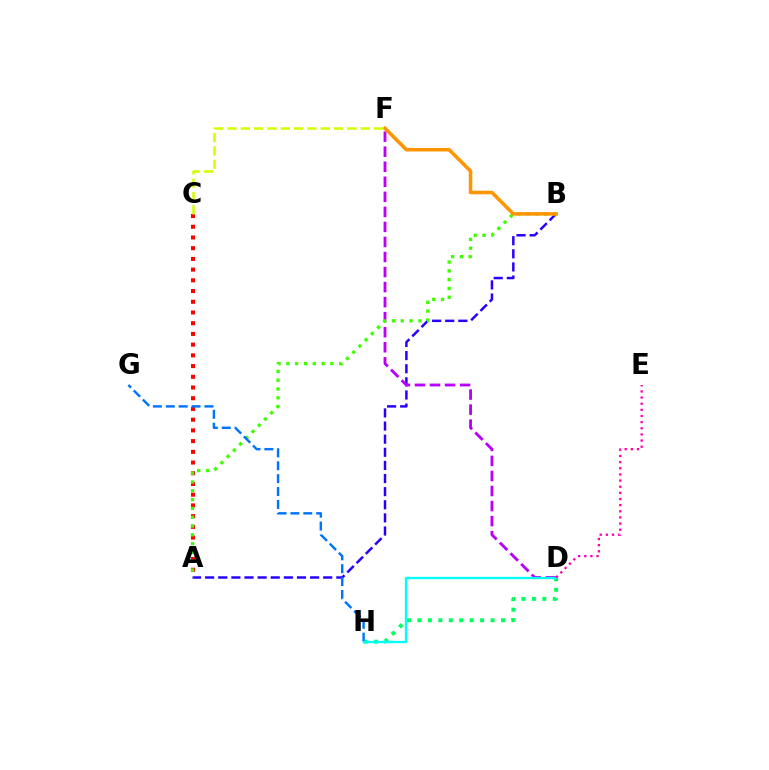{('A', 'B'): [{'color': '#2500ff', 'line_style': 'dashed', 'thickness': 1.78}, {'color': '#3dff00', 'line_style': 'dotted', 'thickness': 2.39}], ('A', 'C'): [{'color': '#ff0000', 'line_style': 'dotted', 'thickness': 2.91}], ('D', 'F'): [{'color': '#b900ff', 'line_style': 'dashed', 'thickness': 2.04}], ('D', 'H'): [{'color': '#00ff5c', 'line_style': 'dotted', 'thickness': 2.84}, {'color': '#00fff6', 'line_style': 'solid', 'thickness': 1.68}], ('B', 'F'): [{'color': '#ff9400', 'line_style': 'solid', 'thickness': 2.55}], ('G', 'H'): [{'color': '#0074ff', 'line_style': 'dashed', 'thickness': 1.75}], ('C', 'F'): [{'color': '#d1ff00', 'line_style': 'dashed', 'thickness': 1.81}], ('D', 'E'): [{'color': '#ff00ac', 'line_style': 'dotted', 'thickness': 1.67}]}